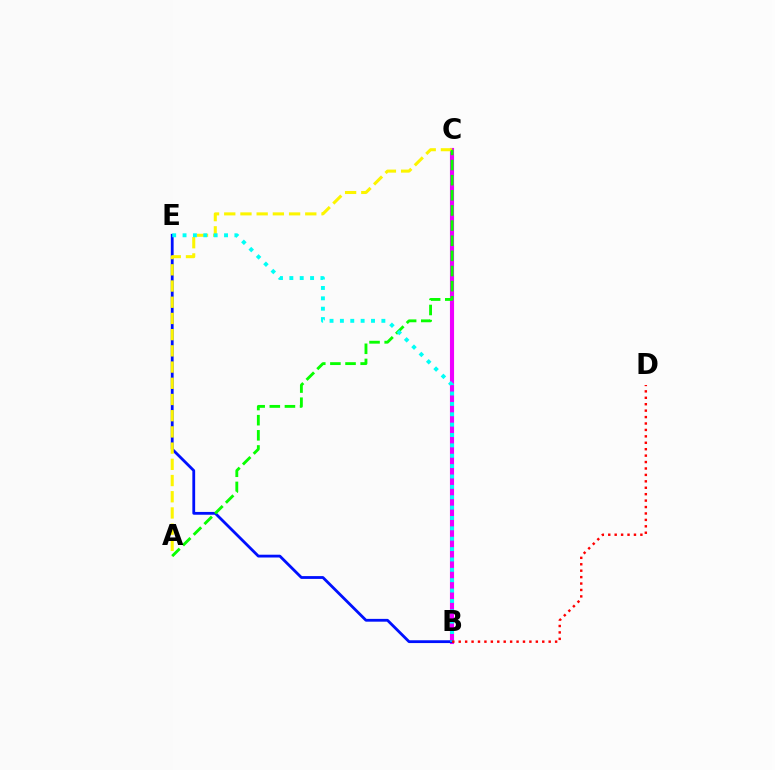{('B', 'C'): [{'color': '#ee00ff', 'line_style': 'solid', 'thickness': 2.96}], ('B', 'E'): [{'color': '#0010ff', 'line_style': 'solid', 'thickness': 2.02}, {'color': '#00fff6', 'line_style': 'dotted', 'thickness': 2.82}], ('A', 'C'): [{'color': '#fcf500', 'line_style': 'dashed', 'thickness': 2.2}, {'color': '#08ff00', 'line_style': 'dashed', 'thickness': 2.06}], ('B', 'D'): [{'color': '#ff0000', 'line_style': 'dotted', 'thickness': 1.75}]}